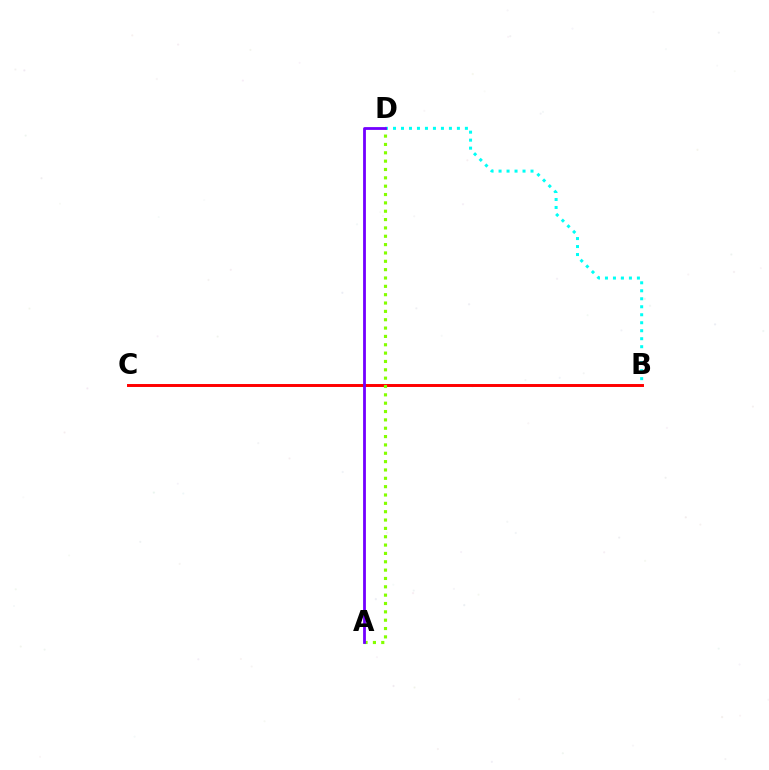{('B', 'D'): [{'color': '#00fff6', 'line_style': 'dotted', 'thickness': 2.17}], ('B', 'C'): [{'color': '#ff0000', 'line_style': 'solid', 'thickness': 2.12}], ('A', 'D'): [{'color': '#84ff00', 'line_style': 'dotted', 'thickness': 2.27}, {'color': '#7200ff', 'line_style': 'solid', 'thickness': 2.01}]}